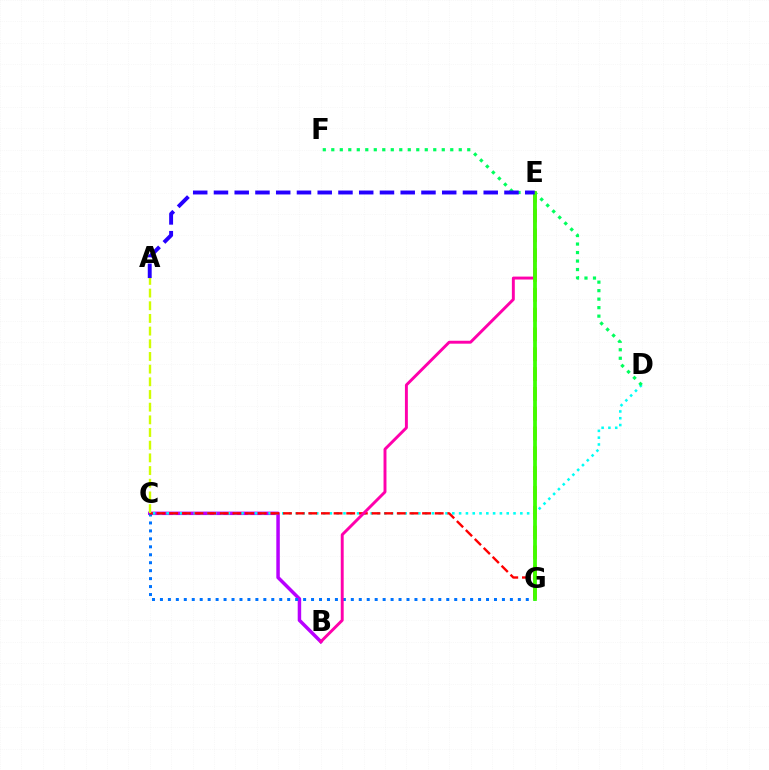{('B', 'C'): [{'color': '#b900ff', 'line_style': 'solid', 'thickness': 2.51}], ('C', 'D'): [{'color': '#00fff6', 'line_style': 'dotted', 'thickness': 1.85}], ('C', 'G'): [{'color': '#0074ff', 'line_style': 'dotted', 'thickness': 2.16}, {'color': '#ff0000', 'line_style': 'dashed', 'thickness': 1.72}], ('E', 'G'): [{'color': '#ff9400', 'line_style': 'dashed', 'thickness': 2.69}, {'color': '#3dff00', 'line_style': 'solid', 'thickness': 2.7}], ('A', 'C'): [{'color': '#d1ff00', 'line_style': 'dashed', 'thickness': 1.72}], ('D', 'F'): [{'color': '#00ff5c', 'line_style': 'dotted', 'thickness': 2.31}], ('B', 'E'): [{'color': '#ff00ac', 'line_style': 'solid', 'thickness': 2.11}], ('A', 'E'): [{'color': '#2500ff', 'line_style': 'dashed', 'thickness': 2.82}]}